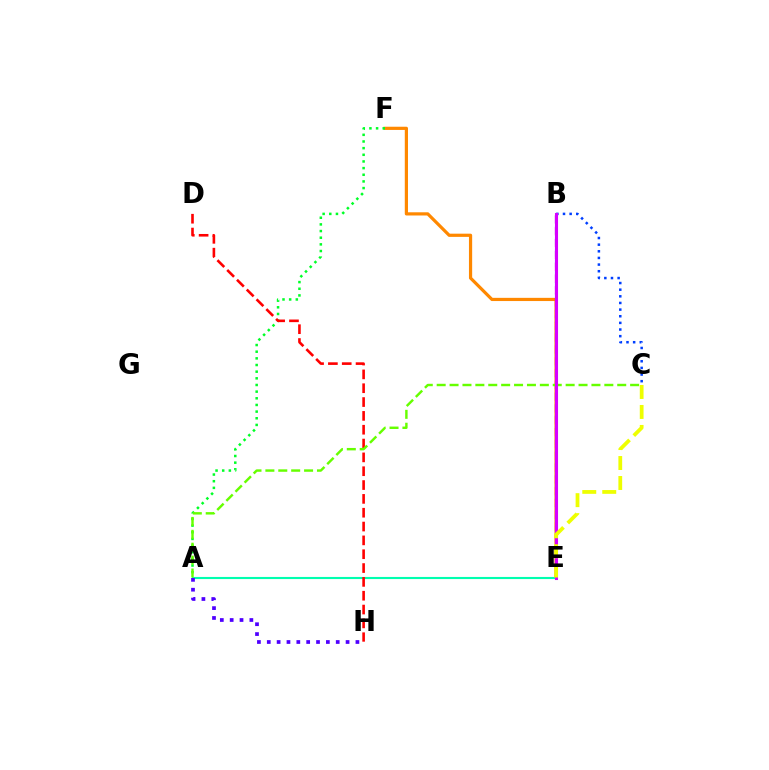{('E', 'F'): [{'color': '#ff8800', 'line_style': 'solid', 'thickness': 2.3}], ('A', 'F'): [{'color': '#00ff27', 'line_style': 'dotted', 'thickness': 1.81}], ('A', 'E'): [{'color': '#00ffaf', 'line_style': 'solid', 'thickness': 1.52}], ('B', 'E'): [{'color': '#00c7ff', 'line_style': 'dashed', 'thickness': 1.51}, {'color': '#ff00a0', 'line_style': 'dashed', 'thickness': 1.6}, {'color': '#d600ff', 'line_style': 'solid', 'thickness': 2.22}], ('A', 'H'): [{'color': '#4f00ff', 'line_style': 'dotted', 'thickness': 2.68}], ('D', 'H'): [{'color': '#ff0000', 'line_style': 'dashed', 'thickness': 1.88}], ('B', 'C'): [{'color': '#003fff', 'line_style': 'dotted', 'thickness': 1.8}], ('A', 'C'): [{'color': '#66ff00', 'line_style': 'dashed', 'thickness': 1.75}], ('C', 'E'): [{'color': '#eeff00', 'line_style': 'dashed', 'thickness': 2.71}]}